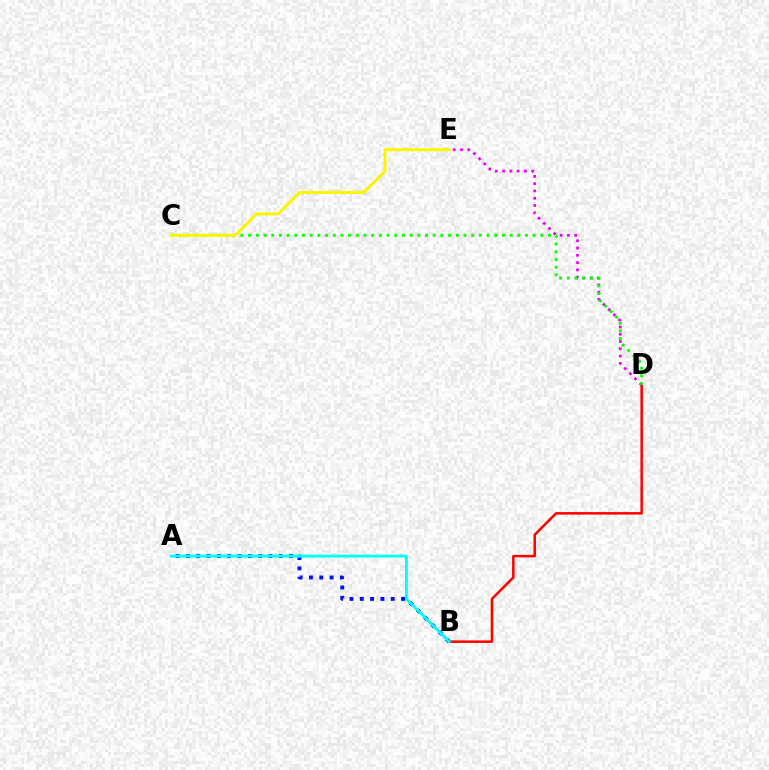{('B', 'D'): [{'color': '#ff0000', 'line_style': 'solid', 'thickness': 1.81}], ('D', 'E'): [{'color': '#ee00ff', 'line_style': 'dotted', 'thickness': 1.98}], ('C', 'D'): [{'color': '#08ff00', 'line_style': 'dotted', 'thickness': 2.09}], ('A', 'B'): [{'color': '#0010ff', 'line_style': 'dotted', 'thickness': 2.8}, {'color': '#00fff6', 'line_style': 'solid', 'thickness': 2.1}], ('C', 'E'): [{'color': '#fcf500', 'line_style': 'solid', 'thickness': 2.14}]}